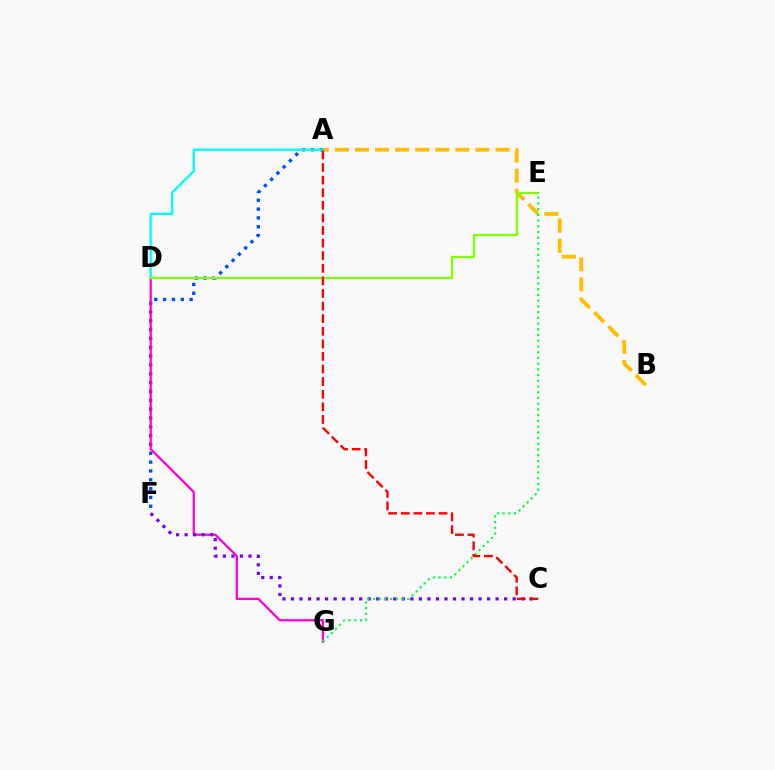{('A', 'F'): [{'color': '#004bff', 'line_style': 'dotted', 'thickness': 2.4}], ('D', 'G'): [{'color': '#ff00cf', 'line_style': 'solid', 'thickness': 1.62}], ('A', 'B'): [{'color': '#ffbd00', 'line_style': 'dashed', 'thickness': 2.73}], ('A', 'D'): [{'color': '#00fff6', 'line_style': 'solid', 'thickness': 1.67}], ('D', 'E'): [{'color': '#84ff00', 'line_style': 'solid', 'thickness': 1.67}], ('C', 'F'): [{'color': '#7200ff', 'line_style': 'dotted', 'thickness': 2.32}], ('E', 'G'): [{'color': '#00ff39', 'line_style': 'dotted', 'thickness': 1.56}], ('A', 'C'): [{'color': '#ff0000', 'line_style': 'dashed', 'thickness': 1.71}]}